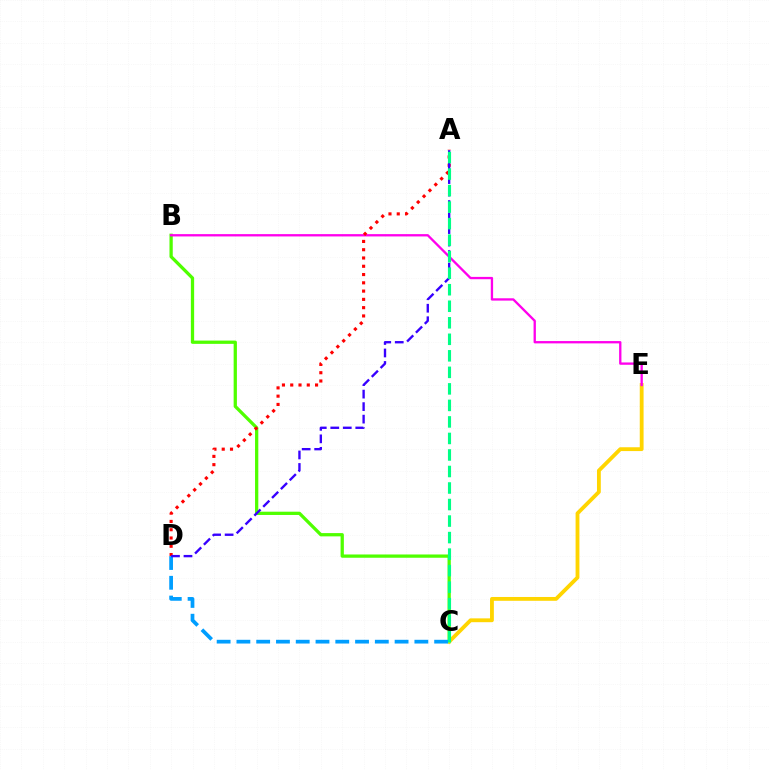{('B', 'C'): [{'color': '#4fff00', 'line_style': 'solid', 'thickness': 2.36}], ('C', 'E'): [{'color': '#ffd500', 'line_style': 'solid', 'thickness': 2.75}], ('B', 'E'): [{'color': '#ff00ed', 'line_style': 'solid', 'thickness': 1.67}], ('A', 'D'): [{'color': '#ff0000', 'line_style': 'dotted', 'thickness': 2.25}, {'color': '#3700ff', 'line_style': 'dashed', 'thickness': 1.7}], ('C', 'D'): [{'color': '#009eff', 'line_style': 'dashed', 'thickness': 2.69}], ('A', 'C'): [{'color': '#00ff86', 'line_style': 'dashed', 'thickness': 2.24}]}